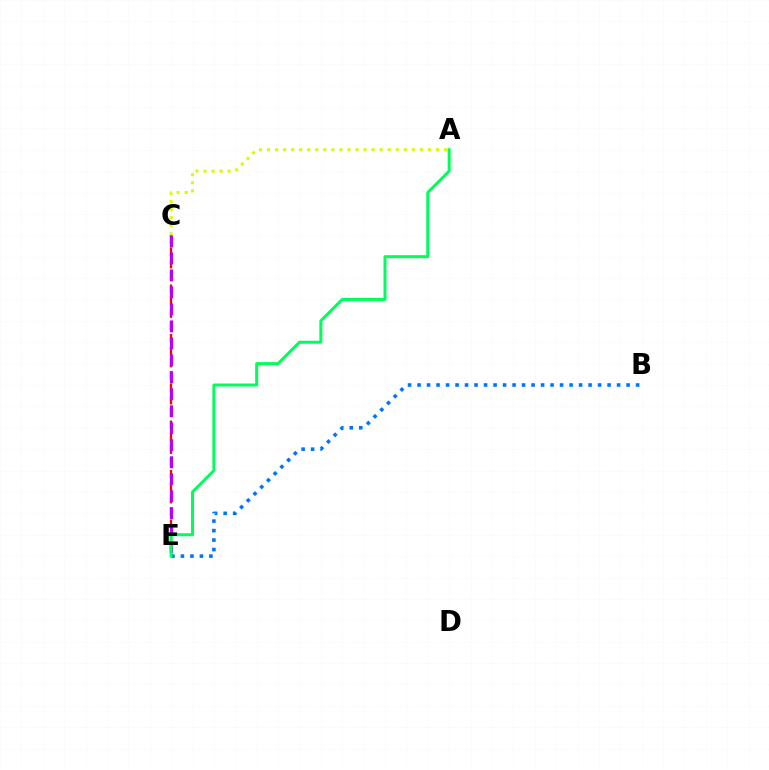{('C', 'E'): [{'color': '#ff0000', 'line_style': 'dashed', 'thickness': 1.68}, {'color': '#b900ff', 'line_style': 'dashed', 'thickness': 2.31}], ('B', 'E'): [{'color': '#0074ff', 'line_style': 'dotted', 'thickness': 2.58}], ('A', 'C'): [{'color': '#d1ff00', 'line_style': 'dotted', 'thickness': 2.19}], ('A', 'E'): [{'color': '#00ff5c', 'line_style': 'solid', 'thickness': 2.16}]}